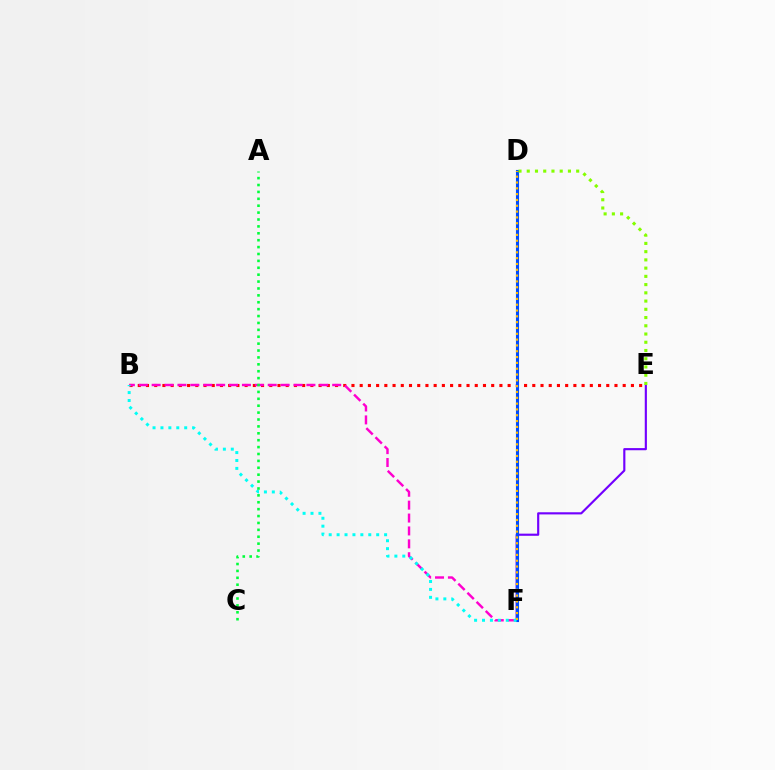{('B', 'E'): [{'color': '#ff0000', 'line_style': 'dotted', 'thickness': 2.23}], ('E', 'F'): [{'color': '#7200ff', 'line_style': 'solid', 'thickness': 1.55}], ('B', 'F'): [{'color': '#ff00cf', 'line_style': 'dashed', 'thickness': 1.75}, {'color': '#00fff6', 'line_style': 'dotted', 'thickness': 2.15}], ('D', 'F'): [{'color': '#004bff', 'line_style': 'solid', 'thickness': 2.22}, {'color': '#ffbd00', 'line_style': 'dotted', 'thickness': 1.58}], ('D', 'E'): [{'color': '#84ff00', 'line_style': 'dotted', 'thickness': 2.24}], ('A', 'C'): [{'color': '#00ff39', 'line_style': 'dotted', 'thickness': 1.87}]}